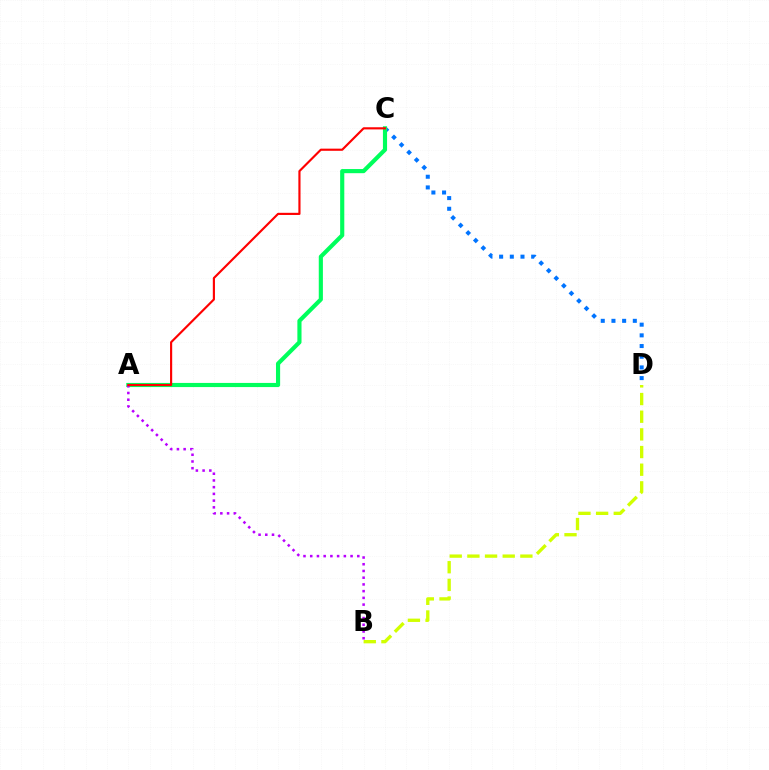{('B', 'D'): [{'color': '#d1ff00', 'line_style': 'dashed', 'thickness': 2.4}], ('C', 'D'): [{'color': '#0074ff', 'line_style': 'dotted', 'thickness': 2.9}], ('A', 'C'): [{'color': '#00ff5c', 'line_style': 'solid', 'thickness': 2.98}, {'color': '#ff0000', 'line_style': 'solid', 'thickness': 1.55}], ('A', 'B'): [{'color': '#b900ff', 'line_style': 'dotted', 'thickness': 1.83}]}